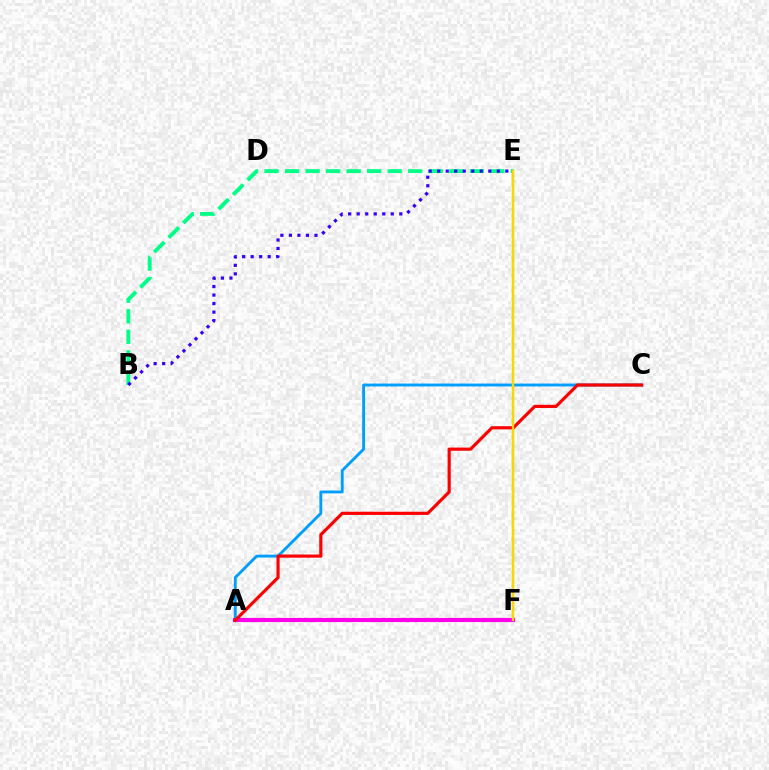{('B', 'E'): [{'color': '#00ff86', 'line_style': 'dashed', 'thickness': 2.79}, {'color': '#3700ff', 'line_style': 'dotted', 'thickness': 2.31}], ('A', 'C'): [{'color': '#009eff', 'line_style': 'solid', 'thickness': 2.07}, {'color': '#ff0000', 'line_style': 'solid', 'thickness': 2.28}], ('E', 'F'): [{'color': '#4fff00', 'line_style': 'solid', 'thickness': 1.63}, {'color': '#ffd500', 'line_style': 'solid', 'thickness': 1.65}], ('A', 'F'): [{'color': '#ff00ed', 'line_style': 'solid', 'thickness': 2.99}]}